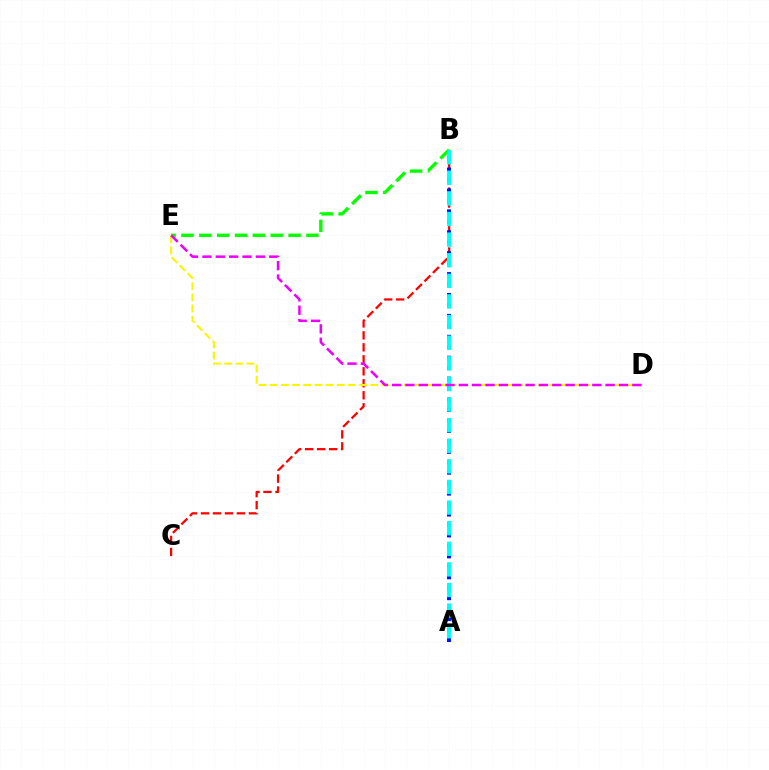{('B', 'C'): [{'color': '#ff0000', 'line_style': 'dashed', 'thickness': 1.63}], ('B', 'E'): [{'color': '#08ff00', 'line_style': 'dashed', 'thickness': 2.42}], ('A', 'B'): [{'color': '#0010ff', 'line_style': 'dotted', 'thickness': 2.84}, {'color': '#00fff6', 'line_style': 'dashed', 'thickness': 2.8}], ('D', 'E'): [{'color': '#fcf500', 'line_style': 'dashed', 'thickness': 1.52}, {'color': '#ee00ff', 'line_style': 'dashed', 'thickness': 1.81}]}